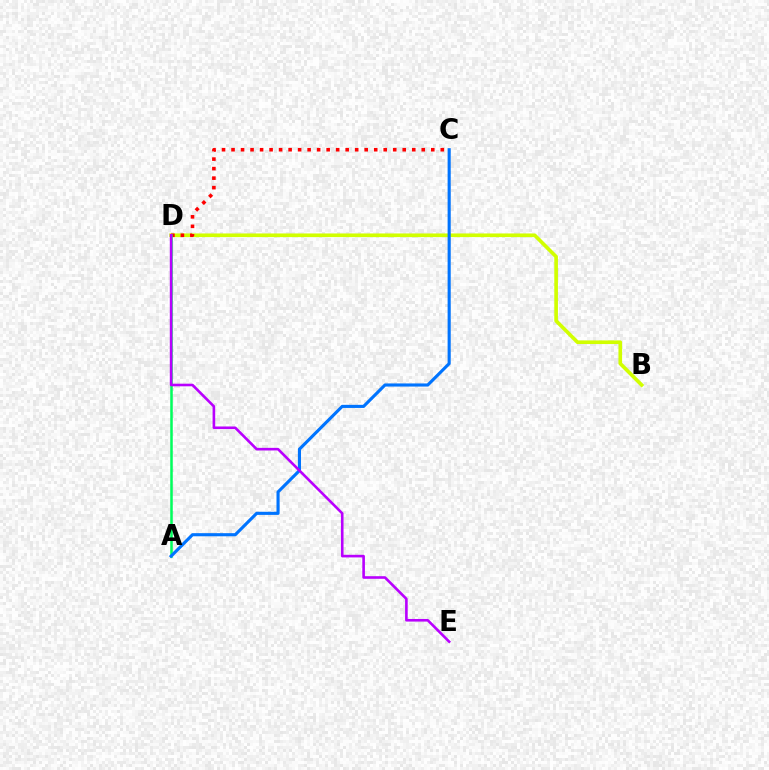{('B', 'D'): [{'color': '#d1ff00', 'line_style': 'solid', 'thickness': 2.63}], ('C', 'D'): [{'color': '#ff0000', 'line_style': 'dotted', 'thickness': 2.58}], ('A', 'D'): [{'color': '#00ff5c', 'line_style': 'solid', 'thickness': 1.82}], ('A', 'C'): [{'color': '#0074ff', 'line_style': 'solid', 'thickness': 2.24}], ('D', 'E'): [{'color': '#b900ff', 'line_style': 'solid', 'thickness': 1.88}]}